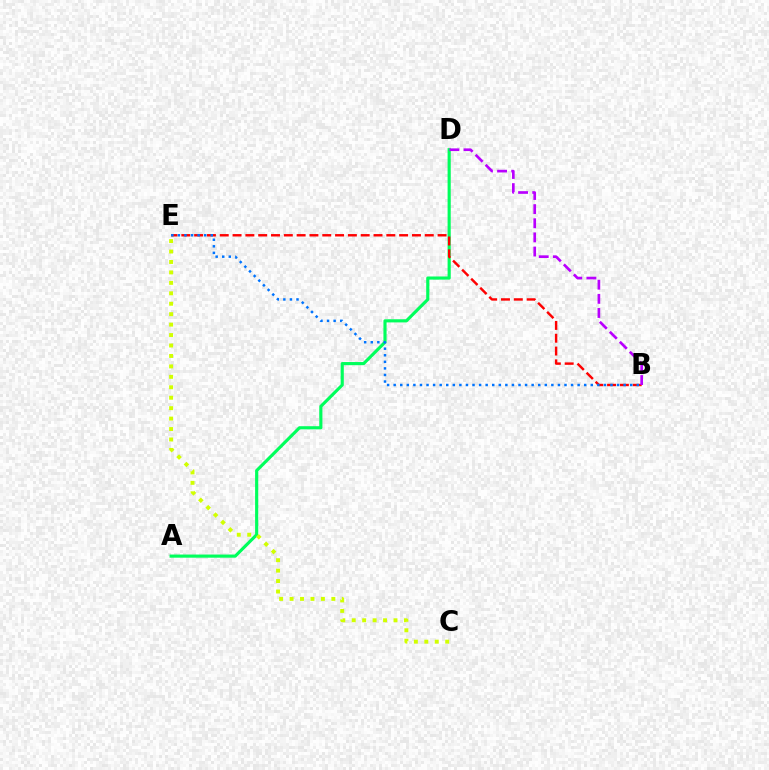{('A', 'D'): [{'color': '#00ff5c', 'line_style': 'solid', 'thickness': 2.26}], ('B', 'E'): [{'color': '#ff0000', 'line_style': 'dashed', 'thickness': 1.74}, {'color': '#0074ff', 'line_style': 'dotted', 'thickness': 1.79}], ('C', 'E'): [{'color': '#d1ff00', 'line_style': 'dotted', 'thickness': 2.84}], ('B', 'D'): [{'color': '#b900ff', 'line_style': 'dashed', 'thickness': 1.92}]}